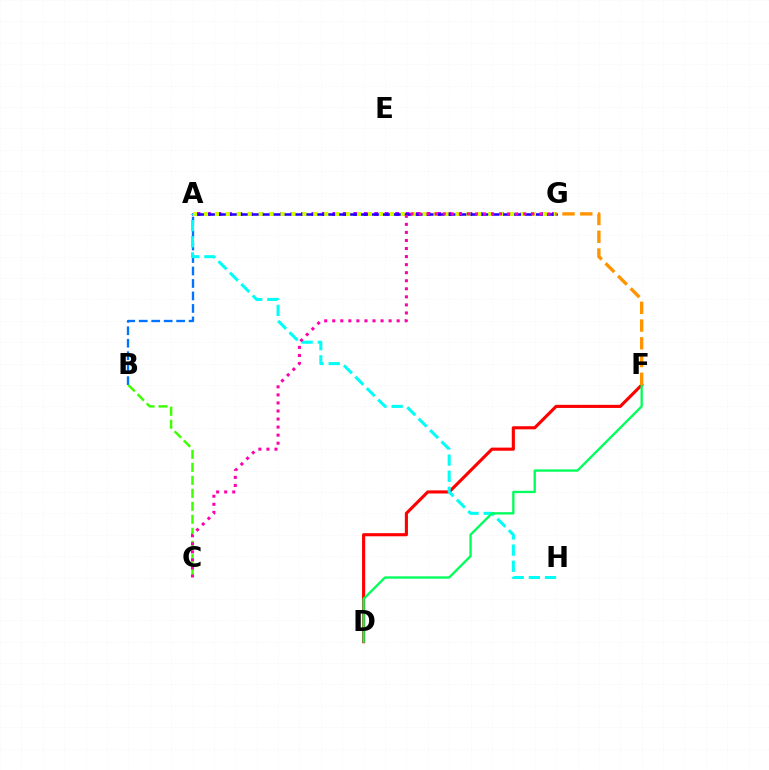{('A', 'G'): [{'color': '#b900ff', 'line_style': 'dotted', 'thickness': 2.84}, {'color': '#2500ff', 'line_style': 'solid', 'thickness': 1.83}, {'color': '#d1ff00', 'line_style': 'dotted', 'thickness': 2.97}], ('D', 'F'): [{'color': '#ff0000', 'line_style': 'solid', 'thickness': 2.24}, {'color': '#00ff5c', 'line_style': 'solid', 'thickness': 1.68}], ('A', 'B'): [{'color': '#0074ff', 'line_style': 'dashed', 'thickness': 1.69}], ('B', 'C'): [{'color': '#3dff00', 'line_style': 'dashed', 'thickness': 1.76}], ('A', 'H'): [{'color': '#00fff6', 'line_style': 'dashed', 'thickness': 2.19}], ('C', 'G'): [{'color': '#ff00ac', 'line_style': 'dotted', 'thickness': 2.19}], ('F', 'G'): [{'color': '#ff9400', 'line_style': 'dashed', 'thickness': 2.41}]}